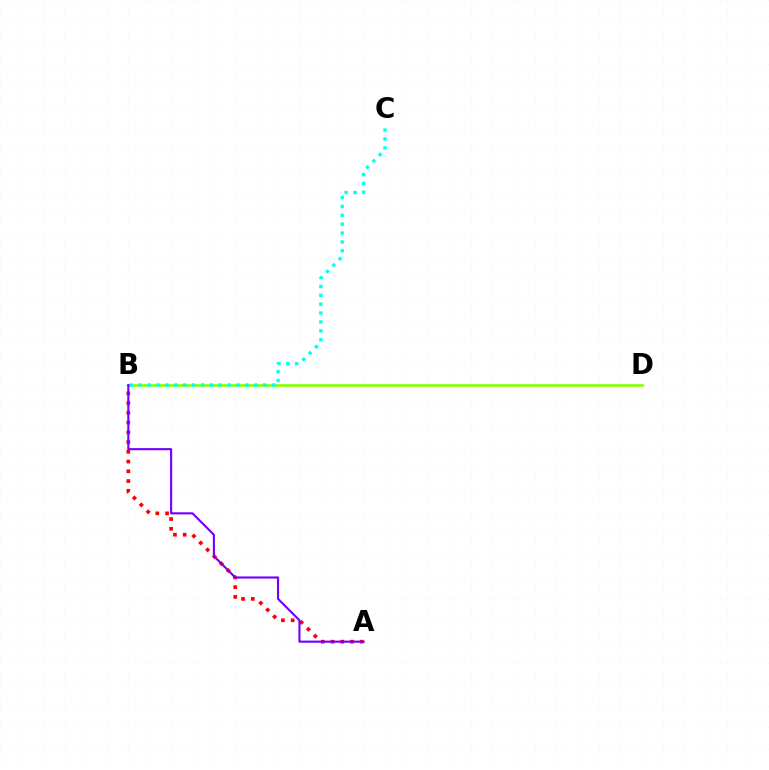{('A', 'B'): [{'color': '#ff0000', 'line_style': 'dotted', 'thickness': 2.65}, {'color': '#7200ff', 'line_style': 'solid', 'thickness': 1.53}], ('B', 'D'): [{'color': '#84ff00', 'line_style': 'solid', 'thickness': 1.91}], ('B', 'C'): [{'color': '#00fff6', 'line_style': 'dotted', 'thickness': 2.41}]}